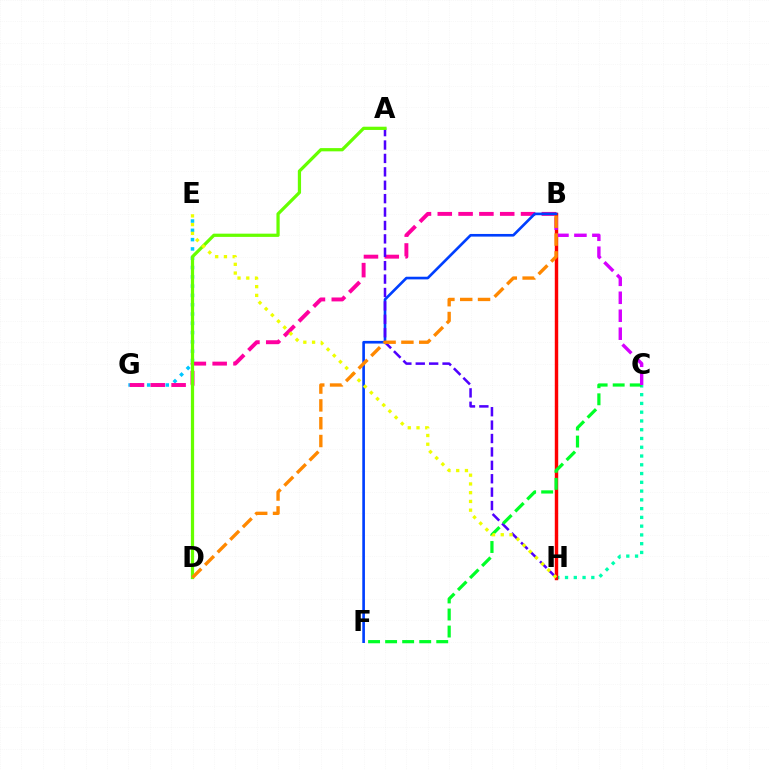{('E', 'G'): [{'color': '#00c7ff', 'line_style': 'dotted', 'thickness': 2.53}], ('C', 'H'): [{'color': '#00ffaf', 'line_style': 'dotted', 'thickness': 2.38}], ('B', 'G'): [{'color': '#ff00a0', 'line_style': 'dashed', 'thickness': 2.83}], ('B', 'H'): [{'color': '#ff0000', 'line_style': 'solid', 'thickness': 2.47}], ('B', 'F'): [{'color': '#003fff', 'line_style': 'solid', 'thickness': 1.91}], ('A', 'H'): [{'color': '#4f00ff', 'line_style': 'dashed', 'thickness': 1.82}], ('C', 'F'): [{'color': '#00ff27', 'line_style': 'dashed', 'thickness': 2.32}], ('A', 'D'): [{'color': '#66ff00', 'line_style': 'solid', 'thickness': 2.33}], ('B', 'C'): [{'color': '#d600ff', 'line_style': 'dashed', 'thickness': 2.44}], ('E', 'H'): [{'color': '#eeff00', 'line_style': 'dotted', 'thickness': 2.38}], ('B', 'D'): [{'color': '#ff8800', 'line_style': 'dashed', 'thickness': 2.42}]}